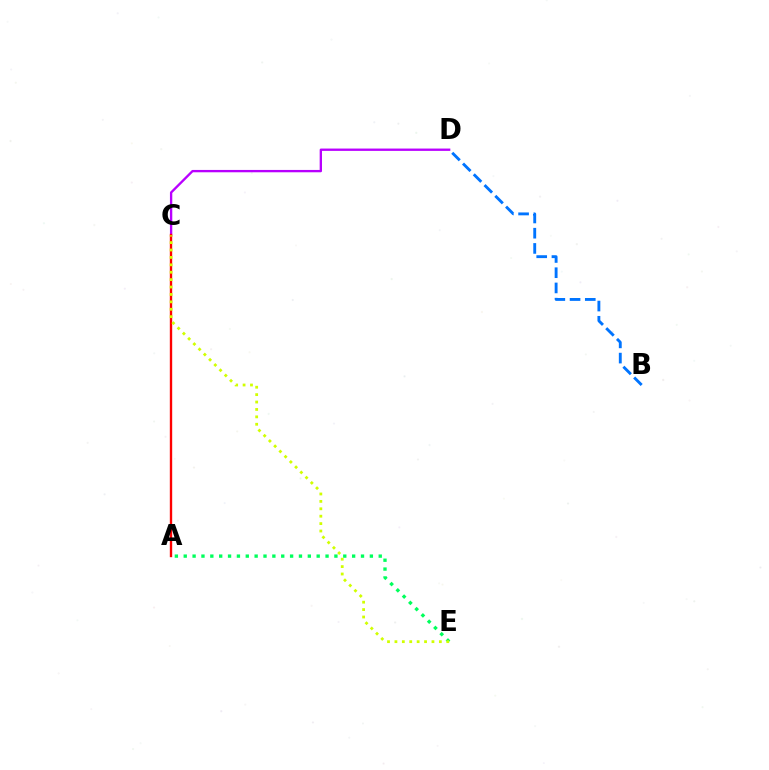{('C', 'D'): [{'color': '#b900ff', 'line_style': 'solid', 'thickness': 1.68}], ('B', 'D'): [{'color': '#0074ff', 'line_style': 'dashed', 'thickness': 2.07}], ('A', 'E'): [{'color': '#00ff5c', 'line_style': 'dotted', 'thickness': 2.41}], ('A', 'C'): [{'color': '#ff0000', 'line_style': 'solid', 'thickness': 1.7}], ('C', 'E'): [{'color': '#d1ff00', 'line_style': 'dotted', 'thickness': 2.01}]}